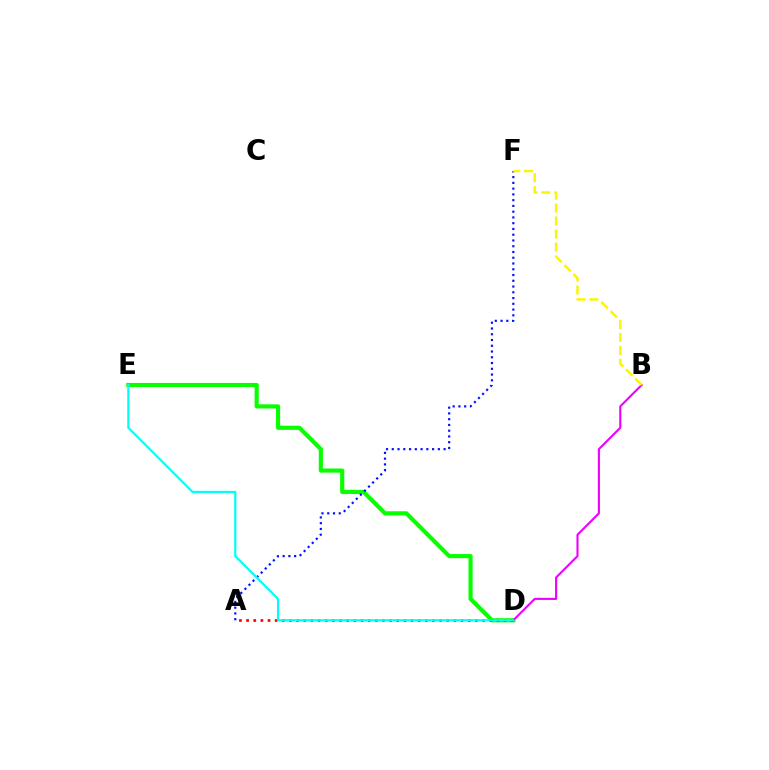{('D', 'E'): [{'color': '#08ff00', 'line_style': 'solid', 'thickness': 2.98}, {'color': '#00fff6', 'line_style': 'solid', 'thickness': 1.58}], ('A', 'D'): [{'color': '#ff0000', 'line_style': 'dotted', 'thickness': 1.94}], ('B', 'D'): [{'color': '#ee00ff', 'line_style': 'solid', 'thickness': 1.51}], ('A', 'F'): [{'color': '#0010ff', 'line_style': 'dotted', 'thickness': 1.56}], ('B', 'F'): [{'color': '#fcf500', 'line_style': 'dashed', 'thickness': 1.76}]}